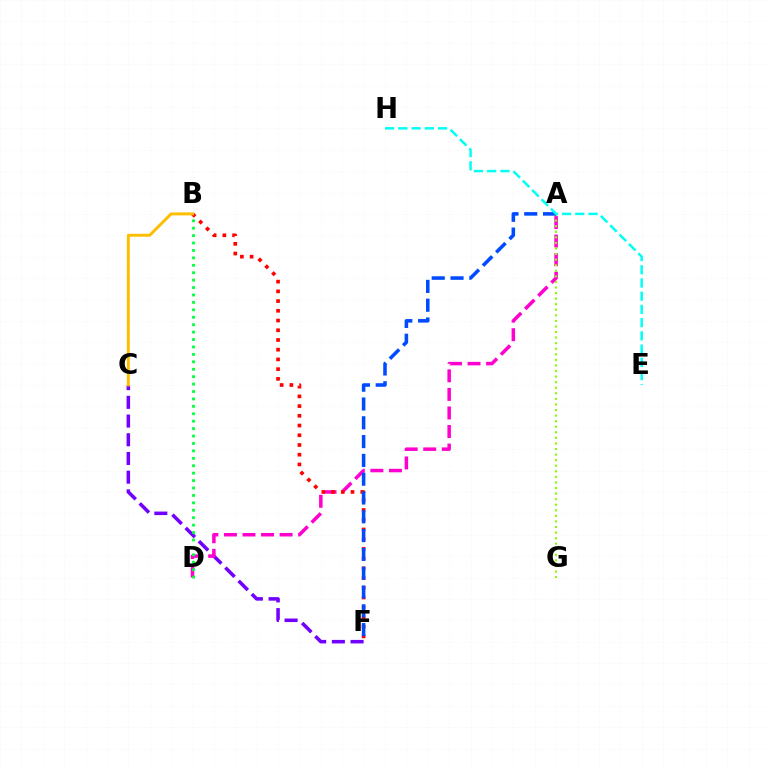{('C', 'F'): [{'color': '#7200ff', 'line_style': 'dashed', 'thickness': 2.54}], ('A', 'D'): [{'color': '#ff00cf', 'line_style': 'dashed', 'thickness': 2.52}], ('B', 'F'): [{'color': '#ff0000', 'line_style': 'dotted', 'thickness': 2.64}], ('A', 'G'): [{'color': '#84ff00', 'line_style': 'dotted', 'thickness': 1.51}], ('B', 'D'): [{'color': '#00ff39', 'line_style': 'dotted', 'thickness': 2.02}], ('B', 'C'): [{'color': '#ffbd00', 'line_style': 'solid', 'thickness': 2.12}], ('A', 'F'): [{'color': '#004bff', 'line_style': 'dashed', 'thickness': 2.55}], ('E', 'H'): [{'color': '#00fff6', 'line_style': 'dashed', 'thickness': 1.8}]}